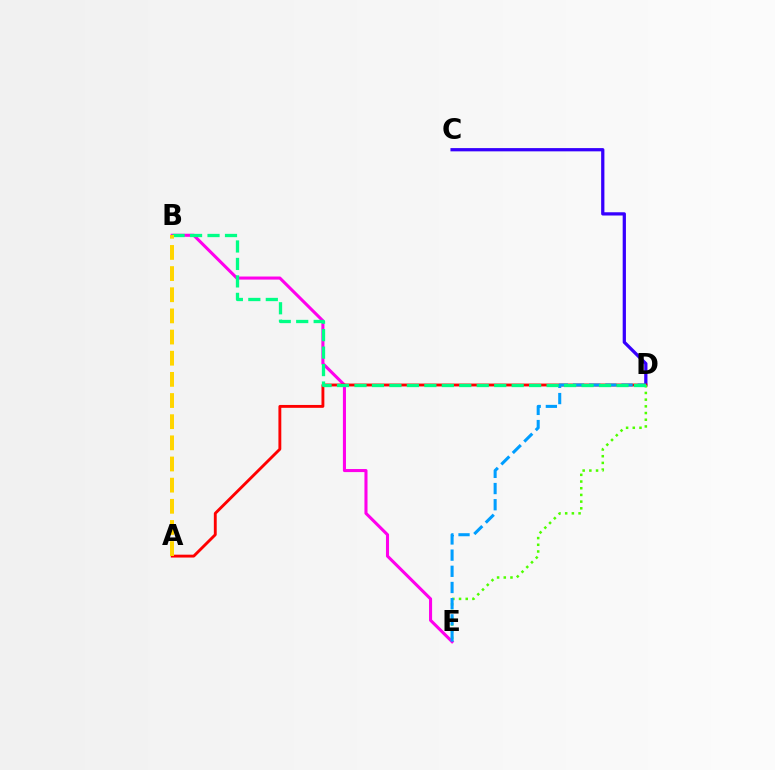{('B', 'E'): [{'color': '#ff00ed', 'line_style': 'solid', 'thickness': 2.21}], ('C', 'D'): [{'color': '#3700ff', 'line_style': 'solid', 'thickness': 2.34}], ('A', 'D'): [{'color': '#ff0000', 'line_style': 'solid', 'thickness': 2.07}], ('D', 'E'): [{'color': '#4fff00', 'line_style': 'dotted', 'thickness': 1.82}, {'color': '#009eff', 'line_style': 'dashed', 'thickness': 2.2}], ('B', 'D'): [{'color': '#00ff86', 'line_style': 'dashed', 'thickness': 2.37}], ('A', 'B'): [{'color': '#ffd500', 'line_style': 'dashed', 'thickness': 2.87}]}